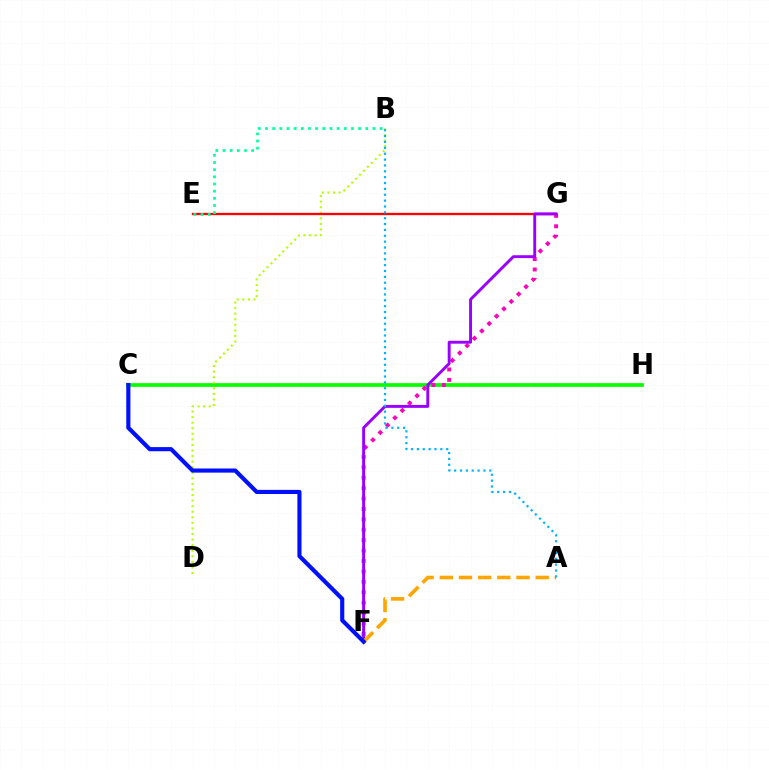{('C', 'H'): [{'color': '#08ff00', 'line_style': 'solid', 'thickness': 2.67}], ('F', 'G'): [{'color': '#ff00bd', 'line_style': 'dotted', 'thickness': 2.83}, {'color': '#9b00ff', 'line_style': 'solid', 'thickness': 2.1}], ('B', 'D'): [{'color': '#b3ff00', 'line_style': 'dotted', 'thickness': 1.51}], ('E', 'G'): [{'color': '#ff0000', 'line_style': 'solid', 'thickness': 1.67}], ('A', 'F'): [{'color': '#ffa500', 'line_style': 'dashed', 'thickness': 2.61}], ('B', 'E'): [{'color': '#00ff9d', 'line_style': 'dotted', 'thickness': 1.95}], ('A', 'B'): [{'color': '#00b5ff', 'line_style': 'dotted', 'thickness': 1.59}], ('C', 'F'): [{'color': '#0010ff', 'line_style': 'solid', 'thickness': 2.98}]}